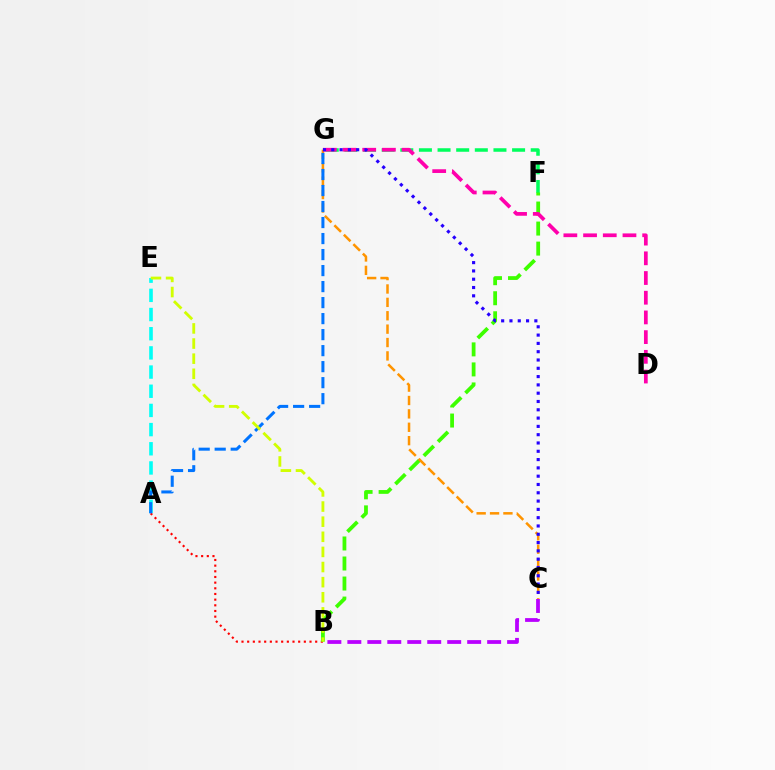{('F', 'G'): [{'color': '#00ff5c', 'line_style': 'dashed', 'thickness': 2.53}], ('A', 'B'): [{'color': '#ff0000', 'line_style': 'dotted', 'thickness': 1.54}], ('B', 'F'): [{'color': '#3dff00', 'line_style': 'dashed', 'thickness': 2.72}], ('A', 'E'): [{'color': '#00fff6', 'line_style': 'dashed', 'thickness': 2.61}], ('C', 'G'): [{'color': '#ff9400', 'line_style': 'dashed', 'thickness': 1.82}, {'color': '#2500ff', 'line_style': 'dotted', 'thickness': 2.25}], ('D', 'G'): [{'color': '#ff00ac', 'line_style': 'dashed', 'thickness': 2.68}], ('A', 'G'): [{'color': '#0074ff', 'line_style': 'dashed', 'thickness': 2.17}], ('B', 'E'): [{'color': '#d1ff00', 'line_style': 'dashed', 'thickness': 2.05}], ('B', 'C'): [{'color': '#b900ff', 'line_style': 'dashed', 'thickness': 2.71}]}